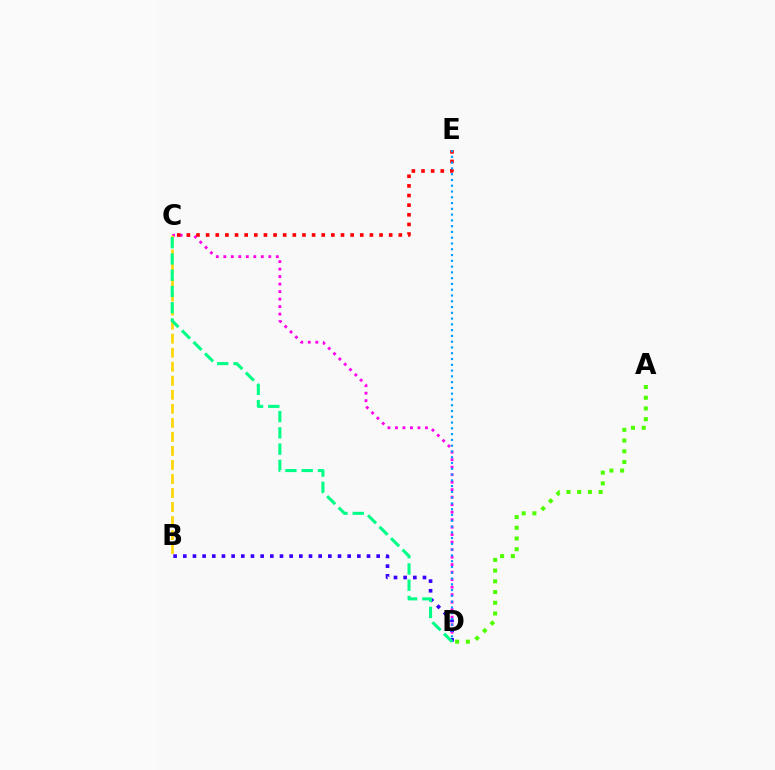{('A', 'D'): [{'color': '#4fff00', 'line_style': 'dotted', 'thickness': 2.91}], ('C', 'D'): [{'color': '#ff00ed', 'line_style': 'dotted', 'thickness': 2.04}, {'color': '#00ff86', 'line_style': 'dashed', 'thickness': 2.21}], ('C', 'E'): [{'color': '#ff0000', 'line_style': 'dotted', 'thickness': 2.62}], ('B', 'D'): [{'color': '#3700ff', 'line_style': 'dotted', 'thickness': 2.63}], ('D', 'E'): [{'color': '#009eff', 'line_style': 'dotted', 'thickness': 1.57}], ('B', 'C'): [{'color': '#ffd500', 'line_style': 'dashed', 'thickness': 1.91}]}